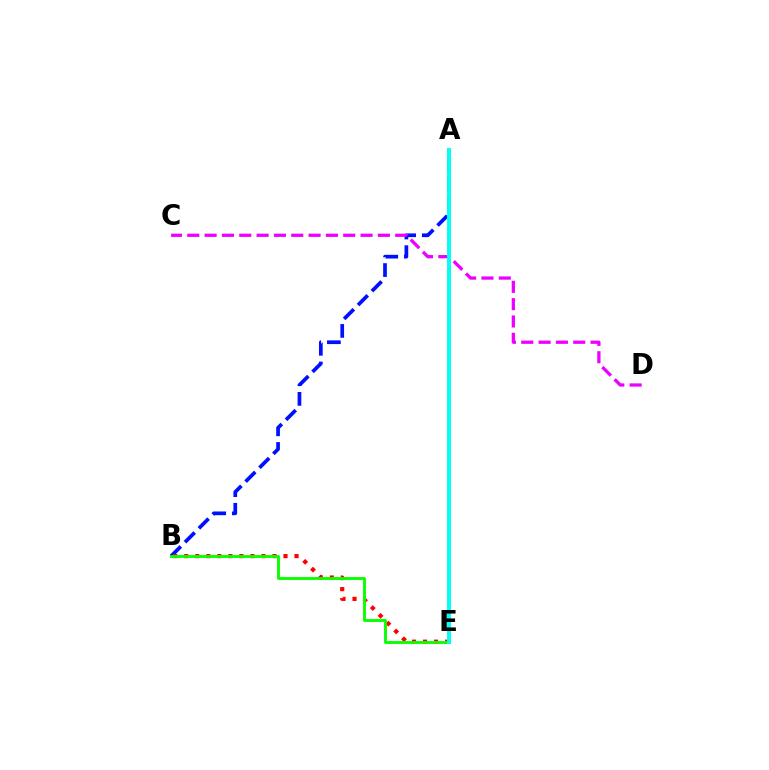{('A', 'B'): [{'color': '#0010ff', 'line_style': 'dashed', 'thickness': 2.67}], ('B', 'E'): [{'color': '#ff0000', 'line_style': 'dotted', 'thickness': 3.0}, {'color': '#08ff00', 'line_style': 'solid', 'thickness': 2.07}], ('A', 'E'): [{'color': '#fcf500', 'line_style': 'solid', 'thickness': 1.82}, {'color': '#00fff6', 'line_style': 'solid', 'thickness': 2.81}], ('C', 'D'): [{'color': '#ee00ff', 'line_style': 'dashed', 'thickness': 2.35}]}